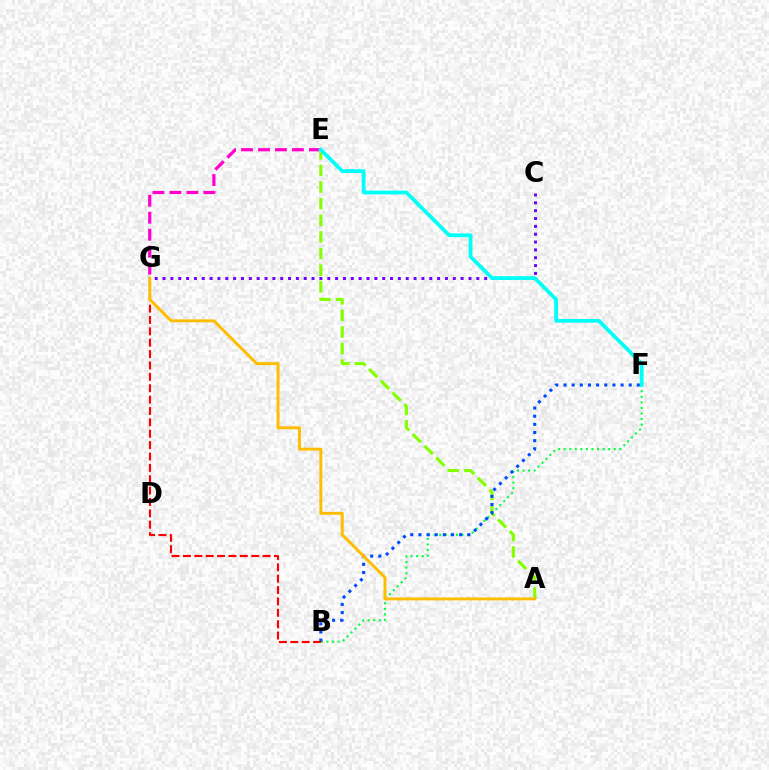{('E', 'G'): [{'color': '#ff00cf', 'line_style': 'dashed', 'thickness': 2.31}], ('A', 'E'): [{'color': '#84ff00', 'line_style': 'dashed', 'thickness': 2.26}], ('B', 'F'): [{'color': '#00ff39', 'line_style': 'dotted', 'thickness': 1.51}, {'color': '#004bff', 'line_style': 'dotted', 'thickness': 2.22}], ('C', 'G'): [{'color': '#7200ff', 'line_style': 'dotted', 'thickness': 2.13}], ('B', 'G'): [{'color': '#ff0000', 'line_style': 'dashed', 'thickness': 1.55}], ('E', 'F'): [{'color': '#00fff6', 'line_style': 'solid', 'thickness': 2.7}], ('A', 'G'): [{'color': '#ffbd00', 'line_style': 'solid', 'thickness': 2.12}]}